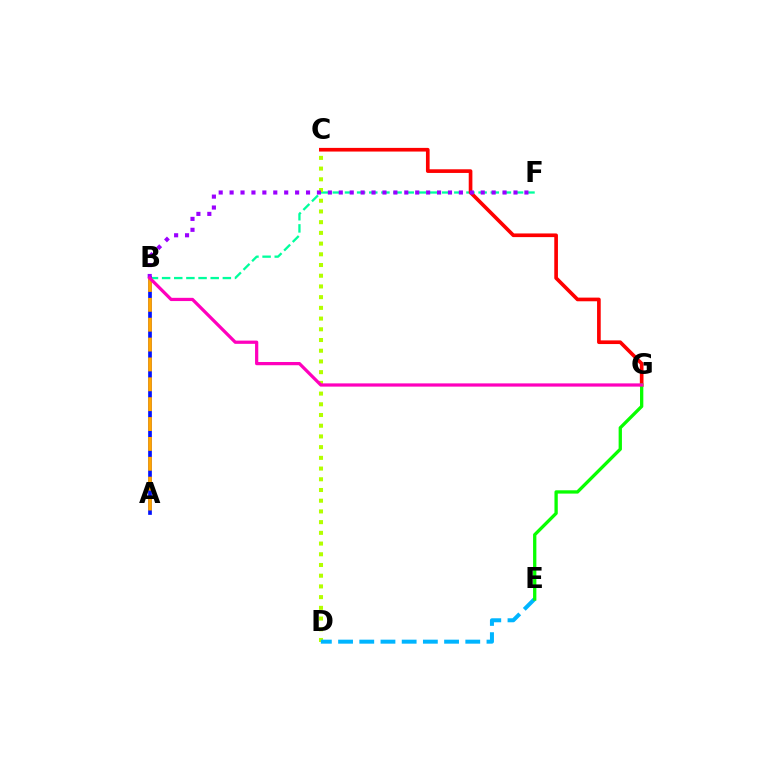{('B', 'F'): [{'color': '#00ff9d', 'line_style': 'dashed', 'thickness': 1.65}, {'color': '#9b00ff', 'line_style': 'dotted', 'thickness': 2.97}], ('C', 'D'): [{'color': '#b3ff00', 'line_style': 'dotted', 'thickness': 2.91}], ('C', 'G'): [{'color': '#ff0000', 'line_style': 'solid', 'thickness': 2.64}], ('A', 'B'): [{'color': '#0010ff', 'line_style': 'solid', 'thickness': 2.66}, {'color': '#ffa500', 'line_style': 'dashed', 'thickness': 2.7}], ('D', 'E'): [{'color': '#00b5ff', 'line_style': 'dashed', 'thickness': 2.88}], ('E', 'G'): [{'color': '#08ff00', 'line_style': 'solid', 'thickness': 2.38}], ('B', 'G'): [{'color': '#ff00bd', 'line_style': 'solid', 'thickness': 2.33}]}